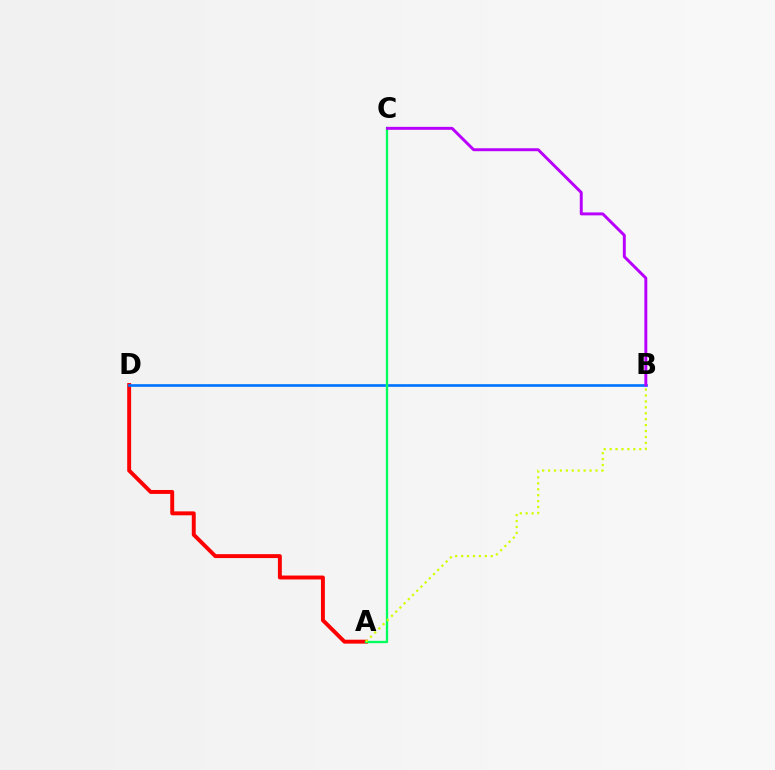{('A', 'D'): [{'color': '#ff0000', 'line_style': 'solid', 'thickness': 2.82}], ('B', 'D'): [{'color': '#0074ff', 'line_style': 'solid', 'thickness': 1.91}], ('A', 'C'): [{'color': '#00ff5c', 'line_style': 'solid', 'thickness': 1.67}], ('B', 'C'): [{'color': '#b900ff', 'line_style': 'solid', 'thickness': 2.12}], ('A', 'B'): [{'color': '#d1ff00', 'line_style': 'dotted', 'thickness': 1.61}]}